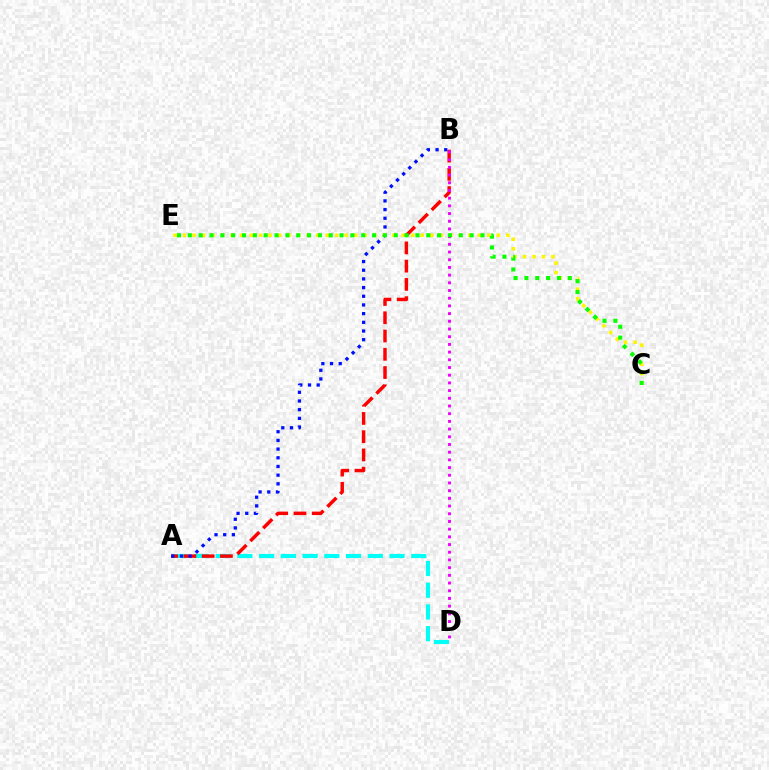{('A', 'D'): [{'color': '#00fff6', 'line_style': 'dashed', 'thickness': 2.95}], ('C', 'E'): [{'color': '#fcf500', 'line_style': 'dotted', 'thickness': 2.58}, {'color': '#08ff00', 'line_style': 'dotted', 'thickness': 2.94}], ('A', 'B'): [{'color': '#ff0000', 'line_style': 'dashed', 'thickness': 2.48}, {'color': '#0010ff', 'line_style': 'dotted', 'thickness': 2.36}], ('B', 'D'): [{'color': '#ee00ff', 'line_style': 'dotted', 'thickness': 2.09}]}